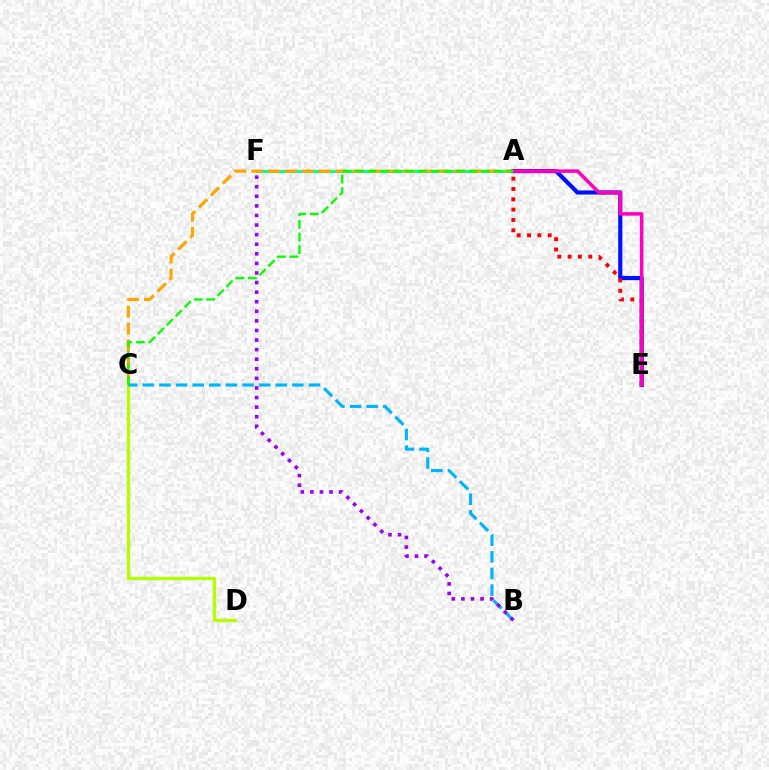{('A', 'F'): [{'color': '#00ff9d', 'line_style': 'solid', 'thickness': 2.24}], ('A', 'E'): [{'color': '#0010ff', 'line_style': 'solid', 'thickness': 2.99}, {'color': '#ff0000', 'line_style': 'dotted', 'thickness': 2.81}, {'color': '#ff00bd', 'line_style': 'solid', 'thickness': 2.52}], ('A', 'C'): [{'color': '#ffa500', 'line_style': 'dashed', 'thickness': 2.29}, {'color': '#08ff00', 'line_style': 'dashed', 'thickness': 1.71}], ('C', 'D'): [{'color': '#b3ff00', 'line_style': 'solid', 'thickness': 2.35}], ('B', 'C'): [{'color': '#00b5ff', 'line_style': 'dashed', 'thickness': 2.26}], ('B', 'F'): [{'color': '#9b00ff', 'line_style': 'dotted', 'thickness': 2.6}]}